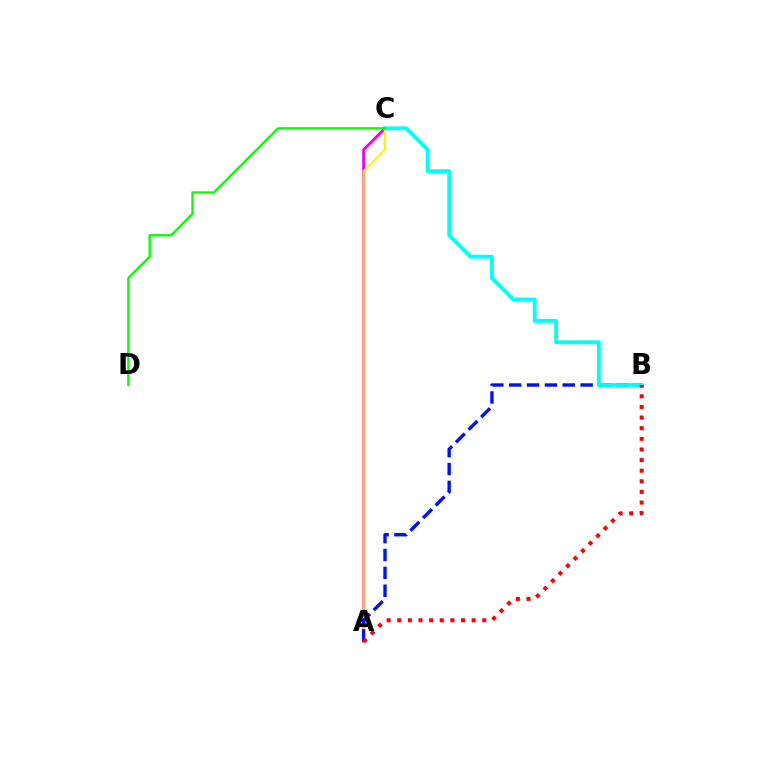{('A', 'C'): [{'color': '#ee00ff', 'line_style': 'solid', 'thickness': 2.03}, {'color': '#fcf500', 'line_style': 'solid', 'thickness': 1.53}], ('A', 'B'): [{'color': '#0010ff', 'line_style': 'dashed', 'thickness': 2.43}, {'color': '#ff0000', 'line_style': 'dotted', 'thickness': 2.89}], ('B', 'C'): [{'color': '#00fff6', 'line_style': 'solid', 'thickness': 2.74}], ('C', 'D'): [{'color': '#08ff00', 'line_style': 'solid', 'thickness': 1.68}]}